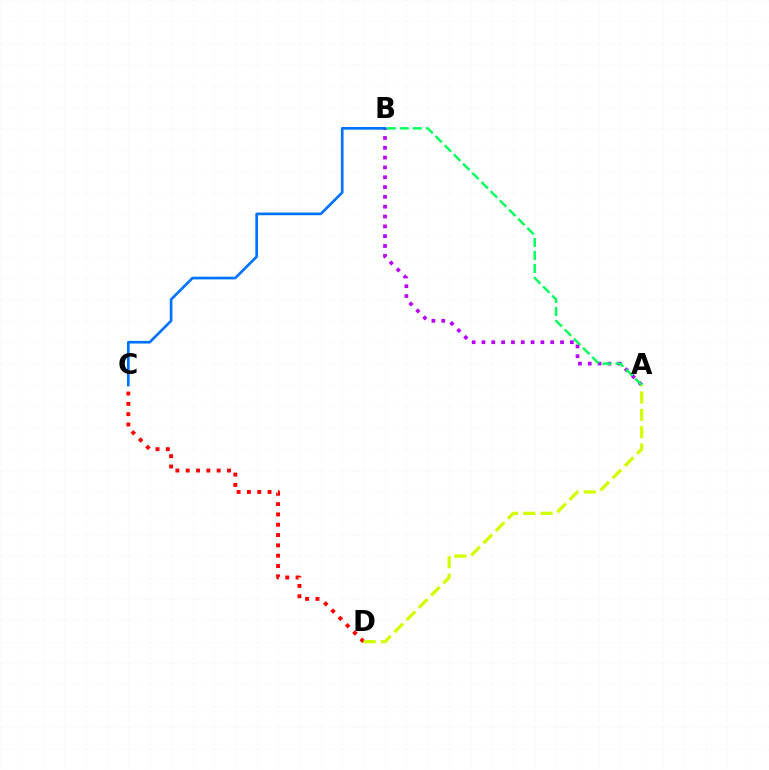{('C', 'D'): [{'color': '#ff0000', 'line_style': 'dotted', 'thickness': 2.8}], ('A', 'B'): [{'color': '#b900ff', 'line_style': 'dotted', 'thickness': 2.67}, {'color': '#00ff5c', 'line_style': 'dashed', 'thickness': 1.76}], ('B', 'C'): [{'color': '#0074ff', 'line_style': 'solid', 'thickness': 1.93}], ('A', 'D'): [{'color': '#d1ff00', 'line_style': 'dashed', 'thickness': 2.35}]}